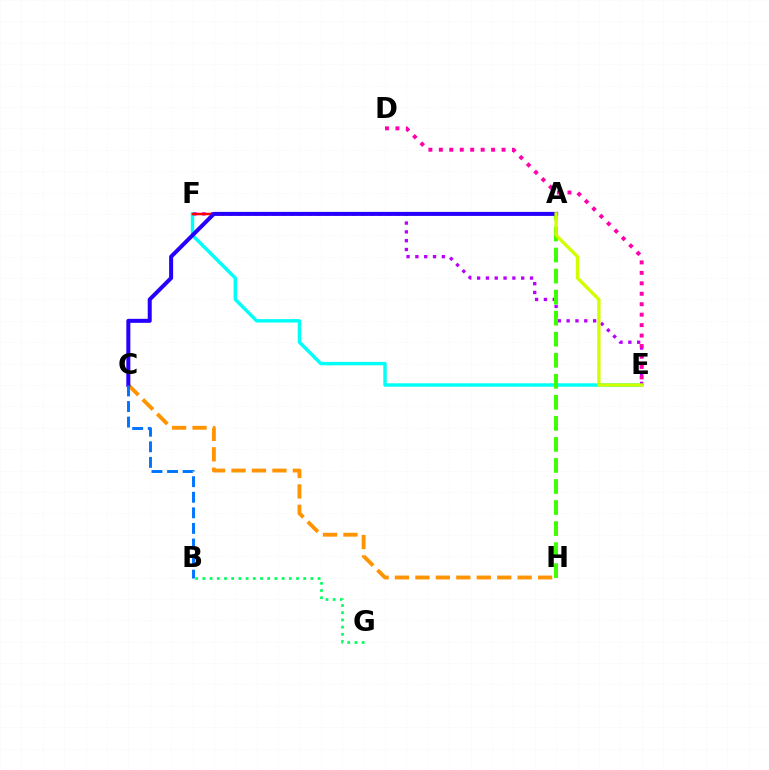{('E', 'F'): [{'color': '#00fff6', 'line_style': 'solid', 'thickness': 2.47}, {'color': '#b900ff', 'line_style': 'dotted', 'thickness': 2.4}], ('A', 'H'): [{'color': '#3dff00', 'line_style': 'dashed', 'thickness': 2.86}], ('C', 'H'): [{'color': '#ff9400', 'line_style': 'dashed', 'thickness': 2.78}], ('A', 'F'): [{'color': '#ff0000', 'line_style': 'solid', 'thickness': 1.79}], ('A', 'C'): [{'color': '#2500ff', 'line_style': 'solid', 'thickness': 2.88}], ('B', 'C'): [{'color': '#0074ff', 'line_style': 'dashed', 'thickness': 2.12}], ('D', 'E'): [{'color': '#ff00ac', 'line_style': 'dotted', 'thickness': 2.84}], ('B', 'G'): [{'color': '#00ff5c', 'line_style': 'dotted', 'thickness': 1.96}], ('A', 'E'): [{'color': '#d1ff00', 'line_style': 'solid', 'thickness': 2.41}]}